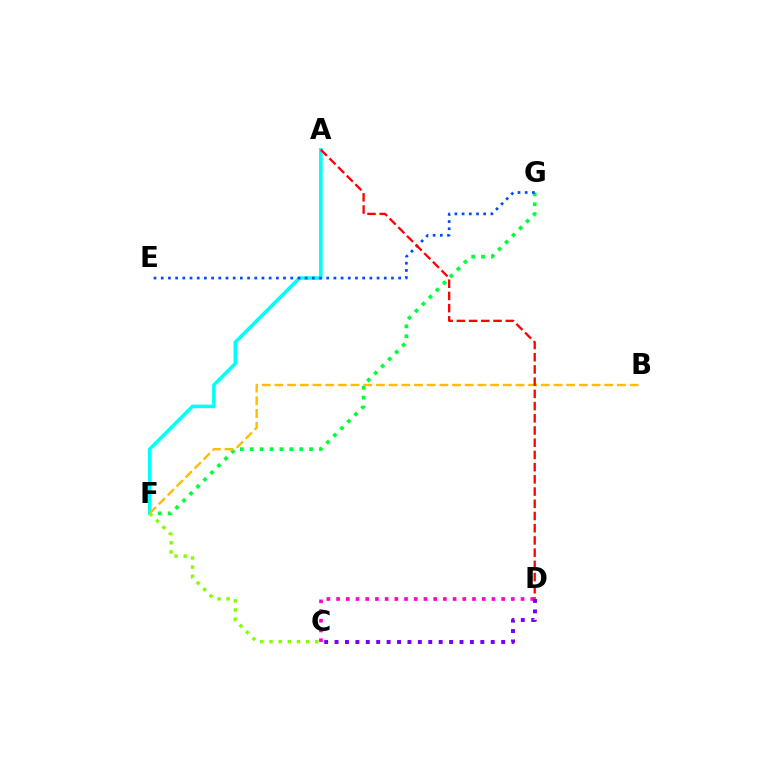{('F', 'G'): [{'color': '#00ff39', 'line_style': 'dotted', 'thickness': 2.69}], ('A', 'F'): [{'color': '#00fff6', 'line_style': 'solid', 'thickness': 2.55}], ('E', 'G'): [{'color': '#004bff', 'line_style': 'dotted', 'thickness': 1.95}], ('B', 'F'): [{'color': '#ffbd00', 'line_style': 'dashed', 'thickness': 1.72}], ('C', 'F'): [{'color': '#84ff00', 'line_style': 'dotted', 'thickness': 2.48}], ('C', 'D'): [{'color': '#ff00cf', 'line_style': 'dotted', 'thickness': 2.64}, {'color': '#7200ff', 'line_style': 'dotted', 'thickness': 2.83}], ('A', 'D'): [{'color': '#ff0000', 'line_style': 'dashed', 'thickness': 1.66}]}